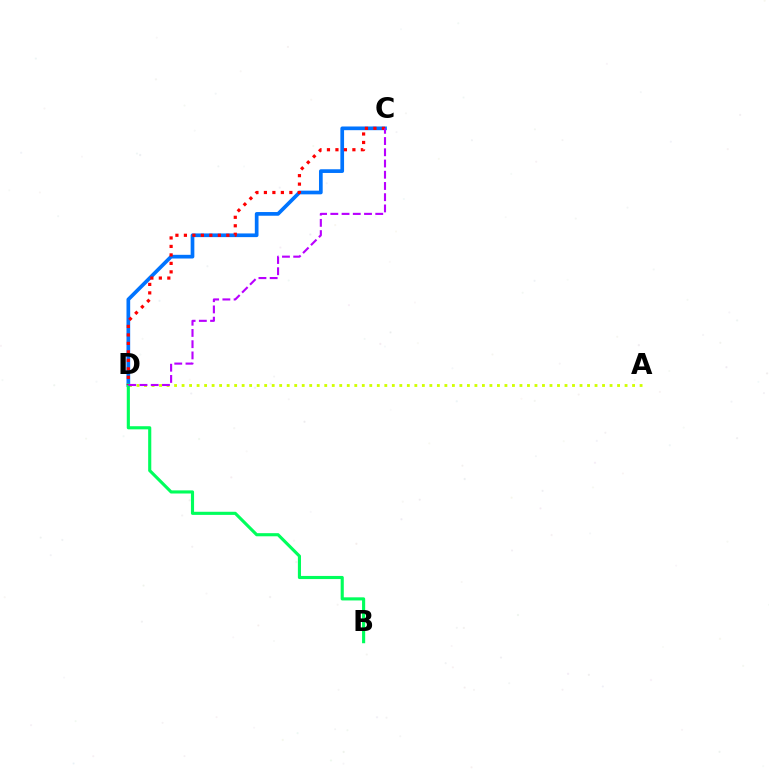{('A', 'D'): [{'color': '#d1ff00', 'line_style': 'dotted', 'thickness': 2.04}], ('C', 'D'): [{'color': '#0074ff', 'line_style': 'solid', 'thickness': 2.66}, {'color': '#ff0000', 'line_style': 'dotted', 'thickness': 2.3}, {'color': '#b900ff', 'line_style': 'dashed', 'thickness': 1.53}], ('B', 'D'): [{'color': '#00ff5c', 'line_style': 'solid', 'thickness': 2.25}]}